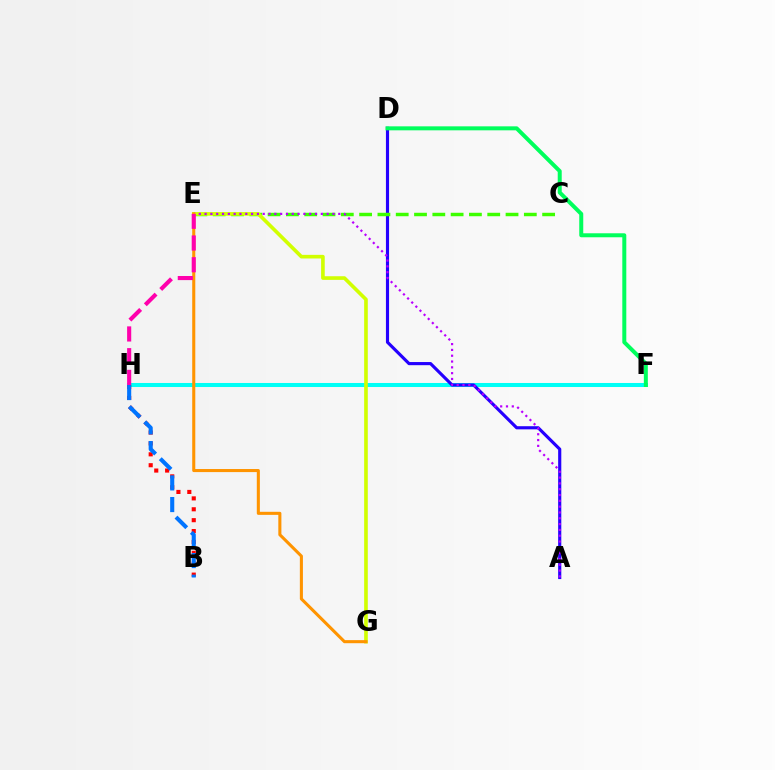{('F', 'H'): [{'color': '#00fff6', 'line_style': 'solid', 'thickness': 2.9}], ('A', 'D'): [{'color': '#2500ff', 'line_style': 'solid', 'thickness': 2.26}], ('B', 'H'): [{'color': '#ff0000', 'line_style': 'dotted', 'thickness': 2.96}, {'color': '#0074ff', 'line_style': 'dashed', 'thickness': 2.94}], ('C', 'E'): [{'color': '#3dff00', 'line_style': 'dashed', 'thickness': 2.49}], ('E', 'G'): [{'color': '#d1ff00', 'line_style': 'solid', 'thickness': 2.61}, {'color': '#ff9400', 'line_style': 'solid', 'thickness': 2.21}], ('A', 'E'): [{'color': '#b900ff', 'line_style': 'dotted', 'thickness': 1.58}], ('E', 'H'): [{'color': '#ff00ac', 'line_style': 'dashed', 'thickness': 2.95}], ('D', 'F'): [{'color': '#00ff5c', 'line_style': 'solid', 'thickness': 2.87}]}